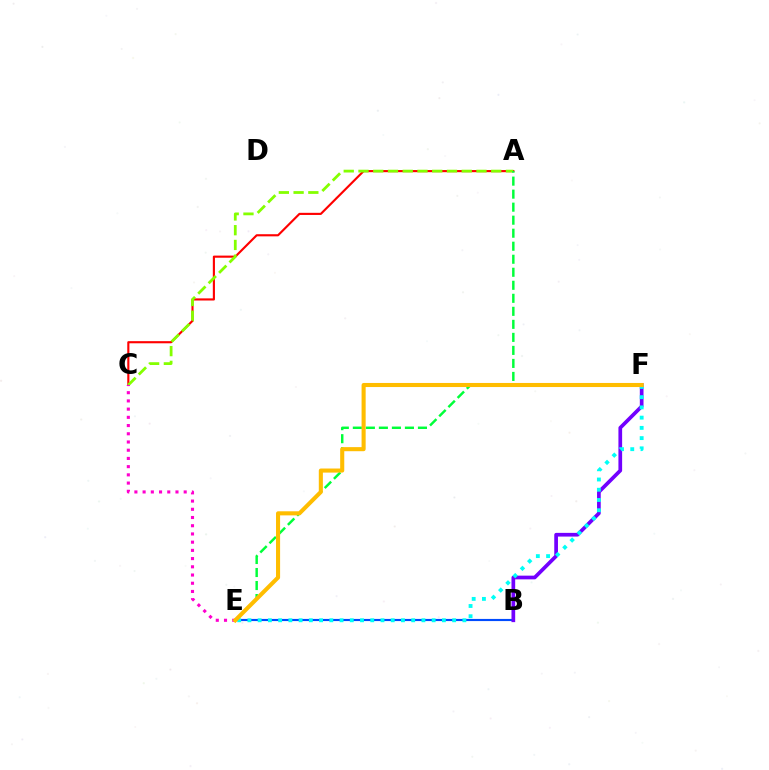{('B', 'E'): [{'color': '#004bff', 'line_style': 'solid', 'thickness': 1.54}], ('A', 'C'): [{'color': '#ff0000', 'line_style': 'solid', 'thickness': 1.54}, {'color': '#84ff00', 'line_style': 'dashed', 'thickness': 2.0}], ('A', 'E'): [{'color': '#00ff39', 'line_style': 'dashed', 'thickness': 1.77}], ('C', 'E'): [{'color': '#ff00cf', 'line_style': 'dotted', 'thickness': 2.23}], ('B', 'F'): [{'color': '#7200ff', 'line_style': 'solid', 'thickness': 2.67}], ('E', 'F'): [{'color': '#00fff6', 'line_style': 'dotted', 'thickness': 2.78}, {'color': '#ffbd00', 'line_style': 'solid', 'thickness': 2.94}]}